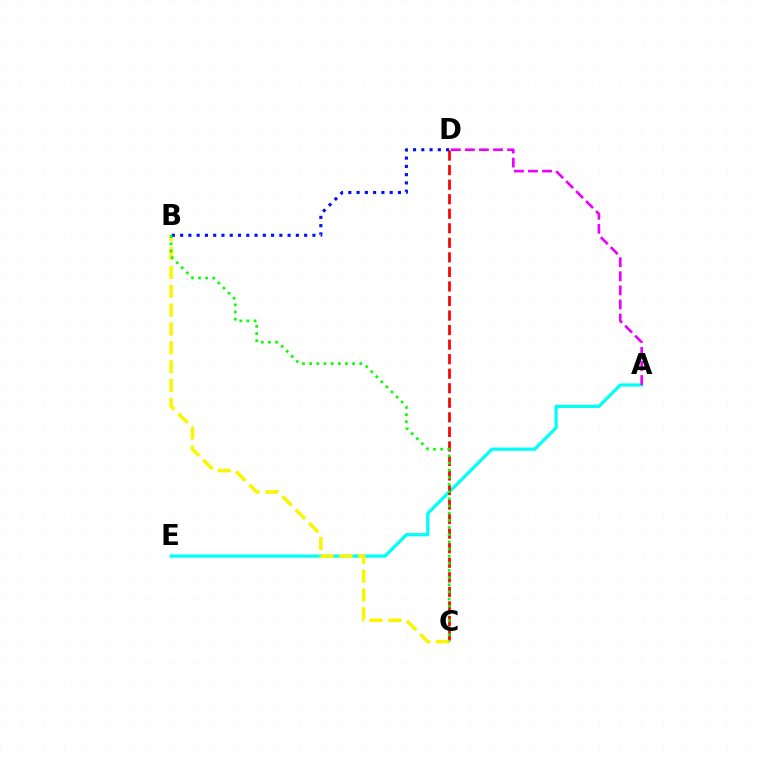{('A', 'E'): [{'color': '#00fff6', 'line_style': 'solid', 'thickness': 2.32}], ('A', 'D'): [{'color': '#ee00ff', 'line_style': 'dashed', 'thickness': 1.91}], ('C', 'D'): [{'color': '#ff0000', 'line_style': 'dashed', 'thickness': 1.98}], ('B', 'C'): [{'color': '#fcf500', 'line_style': 'dashed', 'thickness': 2.56}, {'color': '#08ff00', 'line_style': 'dotted', 'thickness': 1.94}], ('B', 'D'): [{'color': '#0010ff', 'line_style': 'dotted', 'thickness': 2.25}]}